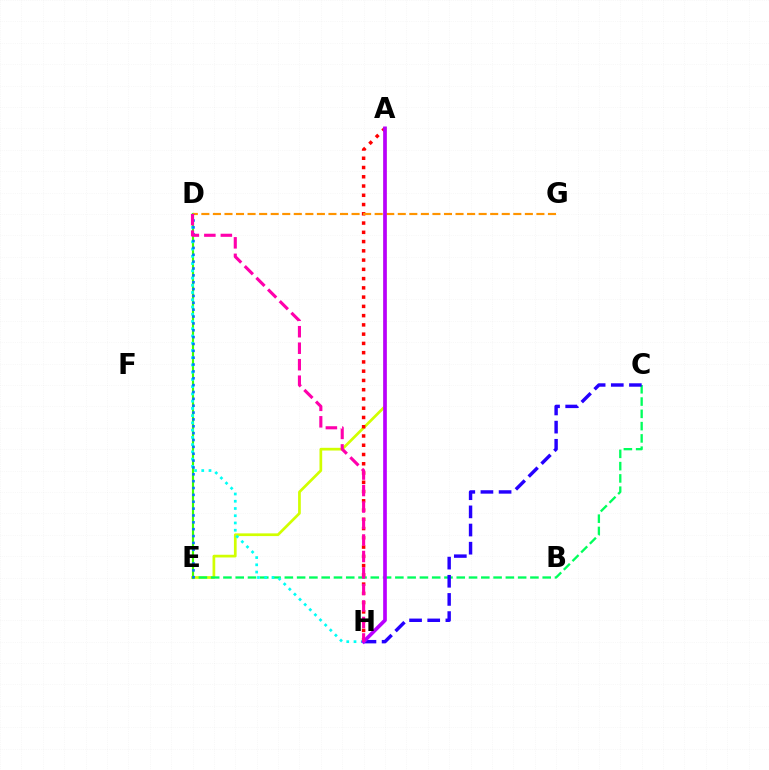{('A', 'E'): [{'color': '#d1ff00', 'line_style': 'solid', 'thickness': 1.95}], ('C', 'E'): [{'color': '#00ff5c', 'line_style': 'dashed', 'thickness': 1.67}], ('A', 'H'): [{'color': '#ff0000', 'line_style': 'dotted', 'thickness': 2.52}, {'color': '#b900ff', 'line_style': 'solid', 'thickness': 2.65}], ('D', 'E'): [{'color': '#3dff00', 'line_style': 'solid', 'thickness': 1.56}, {'color': '#0074ff', 'line_style': 'dotted', 'thickness': 1.86}], ('C', 'H'): [{'color': '#2500ff', 'line_style': 'dashed', 'thickness': 2.47}], ('D', 'H'): [{'color': '#00fff6', 'line_style': 'dotted', 'thickness': 1.97}, {'color': '#ff00ac', 'line_style': 'dashed', 'thickness': 2.24}], ('D', 'G'): [{'color': '#ff9400', 'line_style': 'dashed', 'thickness': 1.57}]}